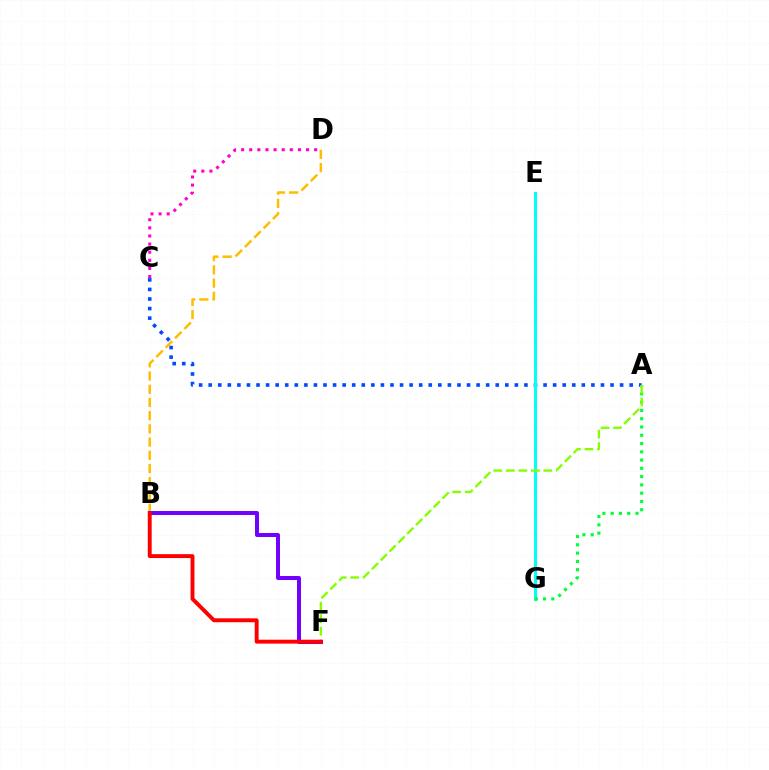{('B', 'D'): [{'color': '#ffbd00', 'line_style': 'dashed', 'thickness': 1.79}], ('A', 'C'): [{'color': '#004bff', 'line_style': 'dotted', 'thickness': 2.6}], ('C', 'D'): [{'color': '#ff00cf', 'line_style': 'dotted', 'thickness': 2.2}], ('B', 'F'): [{'color': '#7200ff', 'line_style': 'solid', 'thickness': 2.87}, {'color': '#ff0000', 'line_style': 'solid', 'thickness': 2.81}], ('E', 'G'): [{'color': '#00fff6', 'line_style': 'solid', 'thickness': 2.2}], ('A', 'G'): [{'color': '#00ff39', 'line_style': 'dotted', 'thickness': 2.25}], ('A', 'F'): [{'color': '#84ff00', 'line_style': 'dashed', 'thickness': 1.7}]}